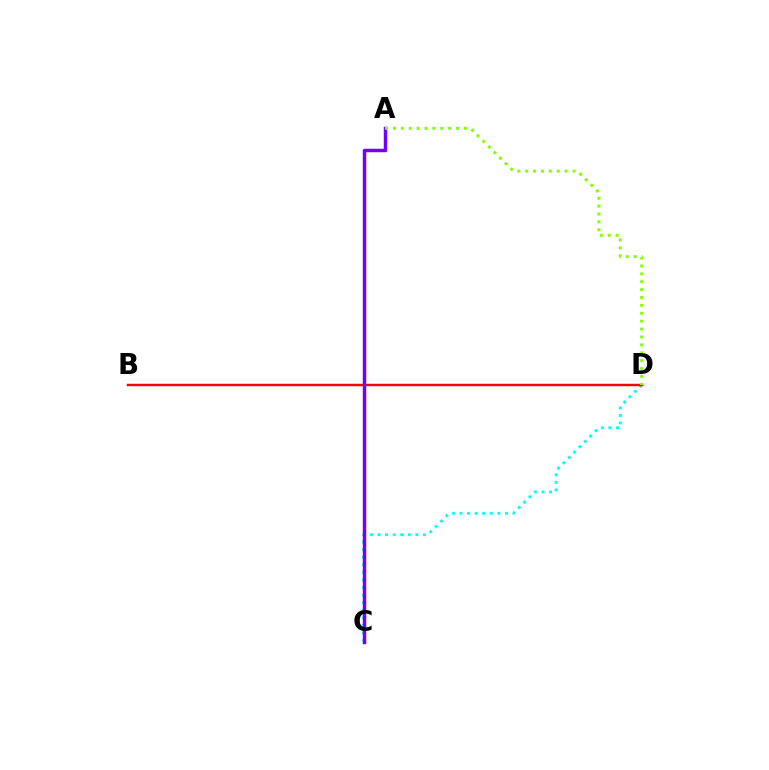{('C', 'D'): [{'color': '#00fff6', 'line_style': 'dotted', 'thickness': 2.06}], ('B', 'D'): [{'color': '#ff0000', 'line_style': 'solid', 'thickness': 1.78}], ('A', 'C'): [{'color': '#7200ff', 'line_style': 'solid', 'thickness': 2.49}], ('A', 'D'): [{'color': '#84ff00', 'line_style': 'dotted', 'thickness': 2.14}]}